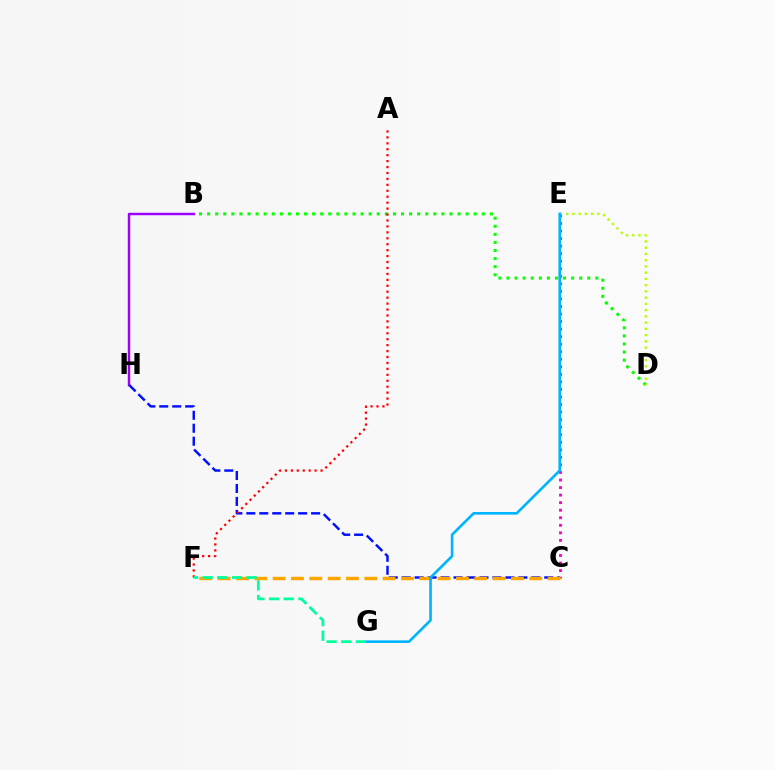{('B', 'D'): [{'color': '#08ff00', 'line_style': 'dotted', 'thickness': 2.19}], ('B', 'H'): [{'color': '#9b00ff', 'line_style': 'solid', 'thickness': 1.76}], ('C', 'H'): [{'color': '#0010ff', 'line_style': 'dashed', 'thickness': 1.76}], ('A', 'F'): [{'color': '#ff0000', 'line_style': 'dotted', 'thickness': 1.61}], ('C', 'E'): [{'color': '#ff00bd', 'line_style': 'dotted', 'thickness': 2.05}], ('C', 'F'): [{'color': '#ffa500', 'line_style': 'dashed', 'thickness': 2.49}], ('D', 'E'): [{'color': '#b3ff00', 'line_style': 'dotted', 'thickness': 1.7}], ('E', 'G'): [{'color': '#00b5ff', 'line_style': 'solid', 'thickness': 1.9}], ('F', 'G'): [{'color': '#00ff9d', 'line_style': 'dashed', 'thickness': 1.99}]}